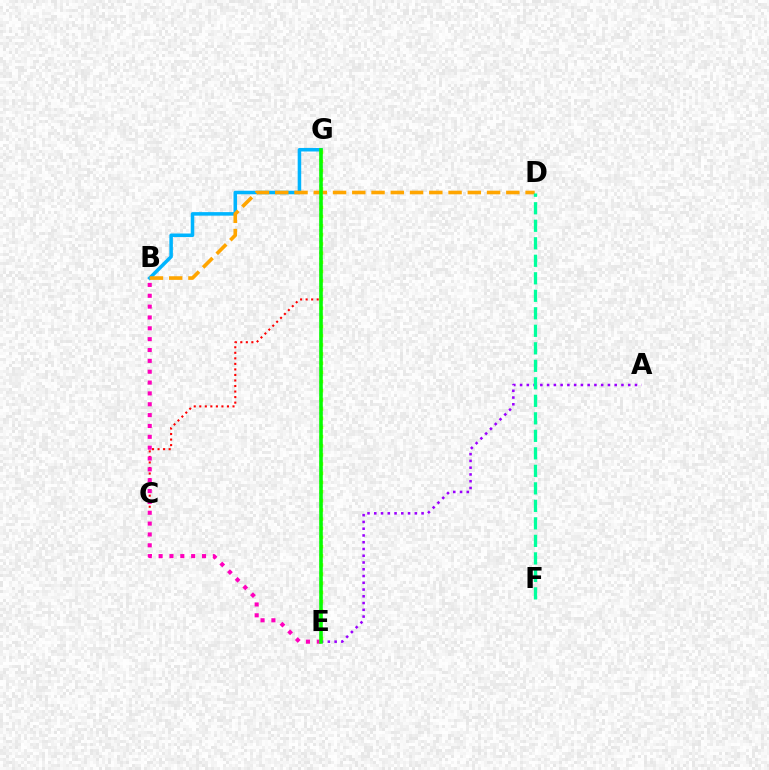{('C', 'G'): [{'color': '#ff0000', 'line_style': 'dotted', 'thickness': 1.5}], ('B', 'G'): [{'color': '#00b5ff', 'line_style': 'solid', 'thickness': 2.54}], ('E', 'G'): [{'color': '#0010ff', 'line_style': 'dotted', 'thickness': 1.67}, {'color': '#b3ff00', 'line_style': 'dotted', 'thickness': 2.49}, {'color': '#08ff00', 'line_style': 'solid', 'thickness': 2.57}], ('B', 'D'): [{'color': '#ffa500', 'line_style': 'dashed', 'thickness': 2.62}], ('A', 'E'): [{'color': '#9b00ff', 'line_style': 'dotted', 'thickness': 1.84}], ('D', 'F'): [{'color': '#00ff9d', 'line_style': 'dashed', 'thickness': 2.38}], ('B', 'E'): [{'color': '#ff00bd', 'line_style': 'dotted', 'thickness': 2.95}]}